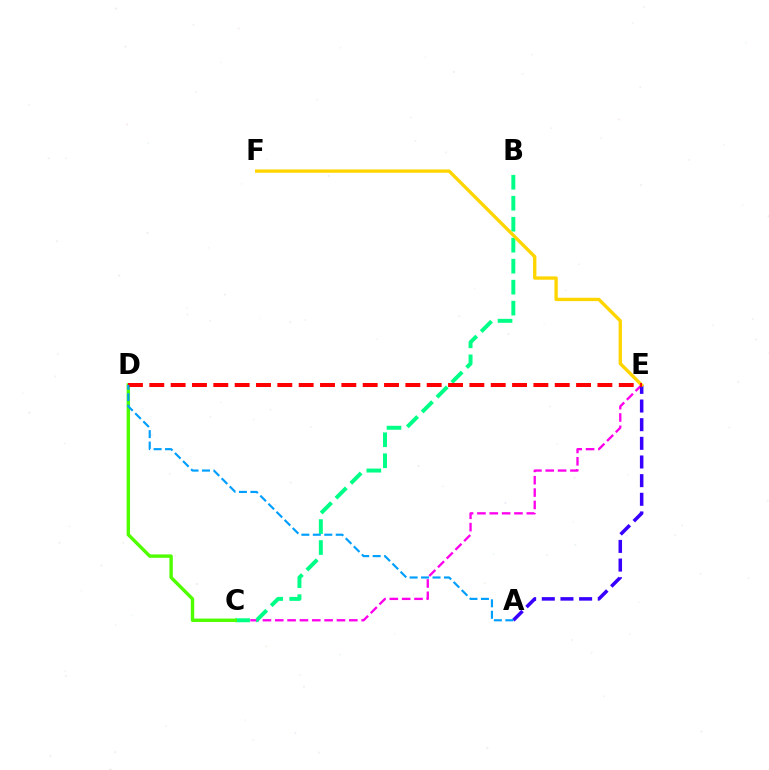{('C', 'E'): [{'color': '#ff00ed', 'line_style': 'dashed', 'thickness': 1.68}], ('B', 'C'): [{'color': '#00ff86', 'line_style': 'dashed', 'thickness': 2.85}], ('A', 'E'): [{'color': '#3700ff', 'line_style': 'dashed', 'thickness': 2.53}], ('E', 'F'): [{'color': '#ffd500', 'line_style': 'solid', 'thickness': 2.4}], ('C', 'D'): [{'color': '#4fff00', 'line_style': 'solid', 'thickness': 2.45}], ('D', 'E'): [{'color': '#ff0000', 'line_style': 'dashed', 'thickness': 2.9}], ('A', 'D'): [{'color': '#009eff', 'line_style': 'dashed', 'thickness': 1.56}]}